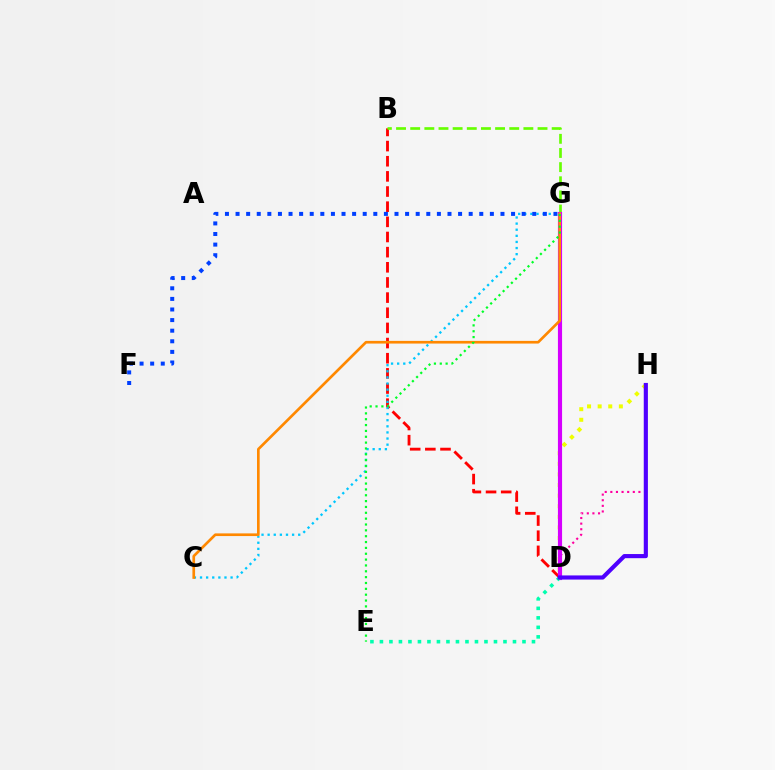{('B', 'D'): [{'color': '#ff0000', 'line_style': 'dashed', 'thickness': 2.06}], ('D', 'H'): [{'color': '#ff00a0', 'line_style': 'dotted', 'thickness': 1.53}, {'color': '#eeff00', 'line_style': 'dotted', 'thickness': 2.88}, {'color': '#4f00ff', 'line_style': 'solid', 'thickness': 2.98}], ('B', 'G'): [{'color': '#66ff00', 'line_style': 'dashed', 'thickness': 1.92}], ('C', 'G'): [{'color': '#00c7ff', 'line_style': 'dotted', 'thickness': 1.66}, {'color': '#ff8800', 'line_style': 'solid', 'thickness': 1.92}], ('D', 'G'): [{'color': '#d600ff', 'line_style': 'solid', 'thickness': 2.98}], ('E', 'G'): [{'color': '#00ff27', 'line_style': 'dotted', 'thickness': 1.59}], ('D', 'E'): [{'color': '#00ffaf', 'line_style': 'dotted', 'thickness': 2.58}], ('F', 'G'): [{'color': '#003fff', 'line_style': 'dotted', 'thickness': 2.88}]}